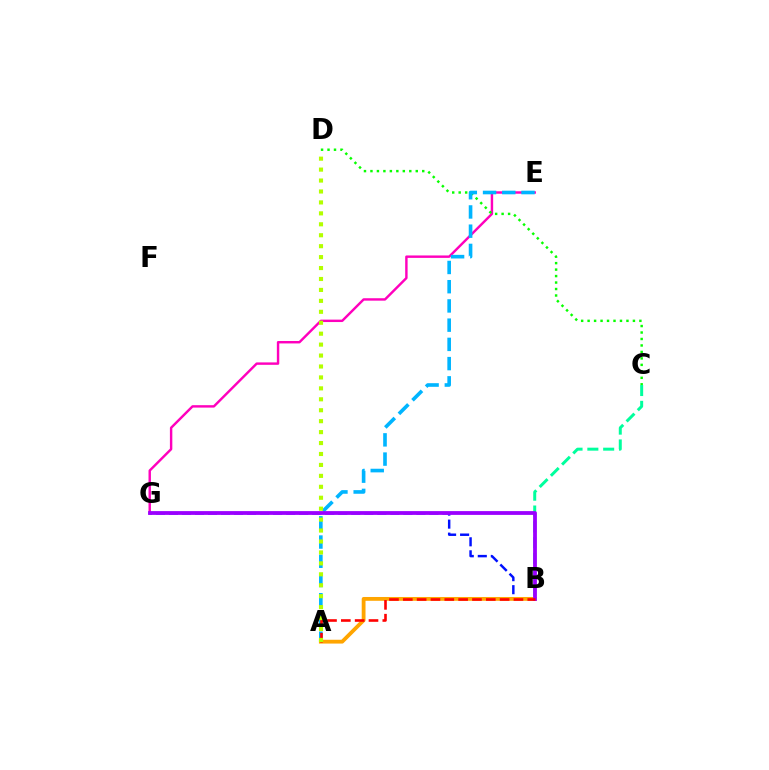{('B', 'C'): [{'color': '#00ff9d', 'line_style': 'dashed', 'thickness': 2.15}], ('B', 'G'): [{'color': '#0010ff', 'line_style': 'dashed', 'thickness': 1.77}, {'color': '#9b00ff', 'line_style': 'solid', 'thickness': 2.73}], ('E', 'G'): [{'color': '#ff00bd', 'line_style': 'solid', 'thickness': 1.75}], ('A', 'B'): [{'color': '#ffa500', 'line_style': 'solid', 'thickness': 2.74}, {'color': '#ff0000', 'line_style': 'dashed', 'thickness': 1.88}], ('C', 'D'): [{'color': '#08ff00', 'line_style': 'dotted', 'thickness': 1.76}], ('A', 'E'): [{'color': '#00b5ff', 'line_style': 'dashed', 'thickness': 2.61}], ('A', 'D'): [{'color': '#b3ff00', 'line_style': 'dotted', 'thickness': 2.97}]}